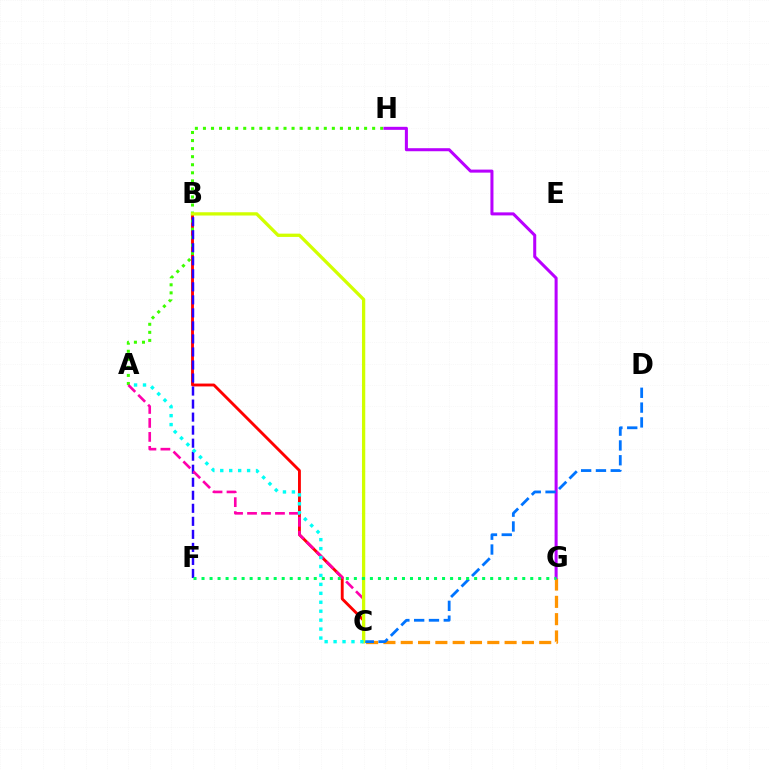{('B', 'C'): [{'color': '#ff0000', 'line_style': 'solid', 'thickness': 2.07}, {'color': '#d1ff00', 'line_style': 'solid', 'thickness': 2.36}], ('C', 'G'): [{'color': '#ff9400', 'line_style': 'dashed', 'thickness': 2.35}], ('A', 'H'): [{'color': '#3dff00', 'line_style': 'dotted', 'thickness': 2.19}], ('G', 'H'): [{'color': '#b900ff', 'line_style': 'solid', 'thickness': 2.19}], ('B', 'F'): [{'color': '#2500ff', 'line_style': 'dashed', 'thickness': 1.77}], ('A', 'C'): [{'color': '#ff00ac', 'line_style': 'dashed', 'thickness': 1.9}, {'color': '#00fff6', 'line_style': 'dotted', 'thickness': 2.43}], ('C', 'D'): [{'color': '#0074ff', 'line_style': 'dashed', 'thickness': 2.01}], ('F', 'G'): [{'color': '#00ff5c', 'line_style': 'dotted', 'thickness': 2.18}]}